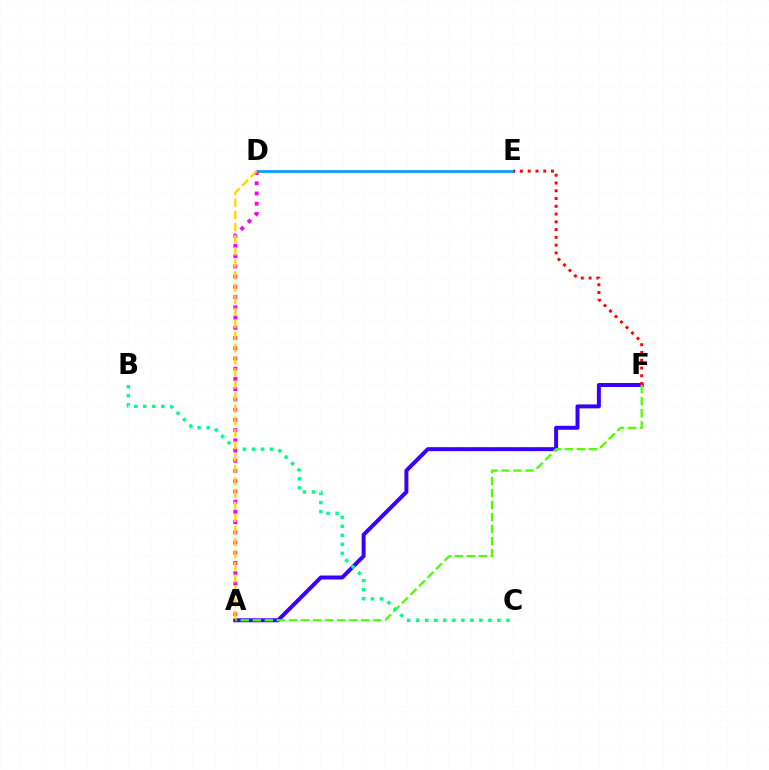{('A', 'F'): [{'color': '#3700ff', 'line_style': 'solid', 'thickness': 2.86}, {'color': '#4fff00', 'line_style': 'dashed', 'thickness': 1.63}], ('D', 'E'): [{'color': '#009eff', 'line_style': 'solid', 'thickness': 1.96}], ('E', 'F'): [{'color': '#ff0000', 'line_style': 'dotted', 'thickness': 2.11}], ('B', 'C'): [{'color': '#00ff86', 'line_style': 'dotted', 'thickness': 2.45}], ('A', 'D'): [{'color': '#ff00ed', 'line_style': 'dotted', 'thickness': 2.78}, {'color': '#ffd500', 'line_style': 'dashed', 'thickness': 1.65}]}